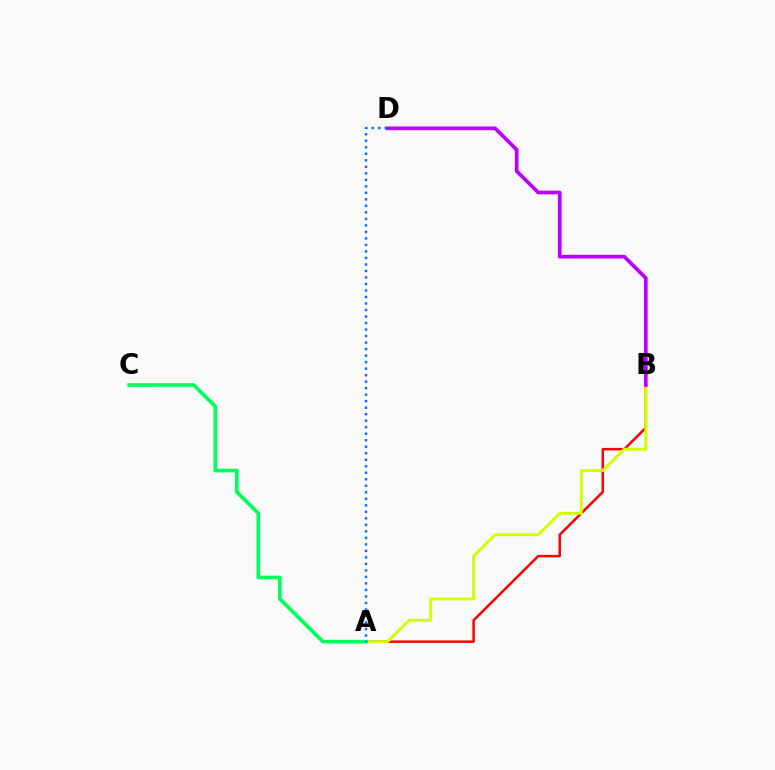{('A', 'B'): [{'color': '#ff0000', 'line_style': 'solid', 'thickness': 1.79}, {'color': '#d1ff00', 'line_style': 'solid', 'thickness': 2.09}], ('A', 'C'): [{'color': '#00ff5c', 'line_style': 'solid', 'thickness': 2.65}], ('B', 'D'): [{'color': '#b900ff', 'line_style': 'solid', 'thickness': 2.66}], ('A', 'D'): [{'color': '#0074ff', 'line_style': 'dotted', 'thickness': 1.77}]}